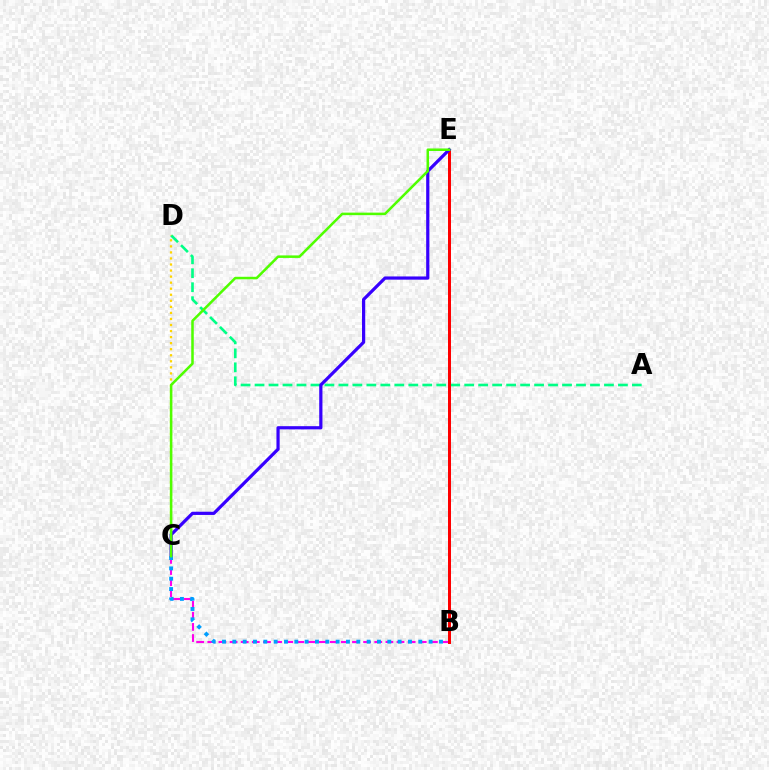{('B', 'C'): [{'color': '#ff00ed', 'line_style': 'dashed', 'thickness': 1.51}, {'color': '#009eff', 'line_style': 'dotted', 'thickness': 2.81}], ('A', 'D'): [{'color': '#00ff86', 'line_style': 'dashed', 'thickness': 1.9}], ('B', 'E'): [{'color': '#ff0000', 'line_style': 'solid', 'thickness': 2.16}], ('C', 'D'): [{'color': '#ffd500', 'line_style': 'dotted', 'thickness': 1.64}], ('C', 'E'): [{'color': '#3700ff', 'line_style': 'solid', 'thickness': 2.31}, {'color': '#4fff00', 'line_style': 'solid', 'thickness': 1.82}]}